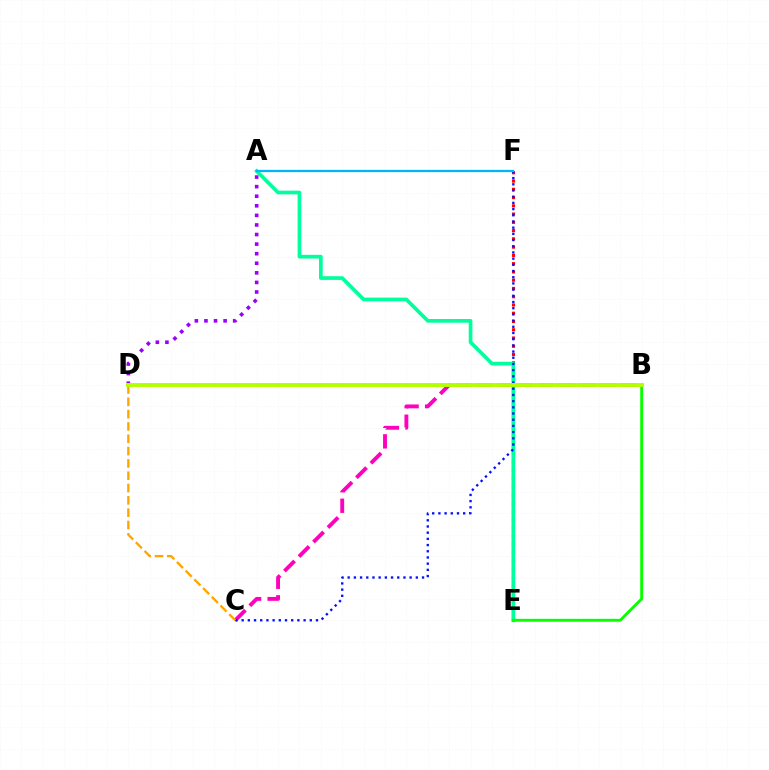{('B', 'C'): [{'color': '#ff00bd', 'line_style': 'dashed', 'thickness': 2.79}], ('E', 'F'): [{'color': '#ff0000', 'line_style': 'dotted', 'thickness': 2.24}], ('A', 'E'): [{'color': '#00ff9d', 'line_style': 'solid', 'thickness': 2.66}], ('B', 'E'): [{'color': '#08ff00', 'line_style': 'solid', 'thickness': 2.08}], ('C', 'F'): [{'color': '#0010ff', 'line_style': 'dotted', 'thickness': 1.68}], ('A', 'F'): [{'color': '#00b5ff', 'line_style': 'solid', 'thickness': 1.64}], ('C', 'D'): [{'color': '#ffa500', 'line_style': 'dashed', 'thickness': 1.67}], ('A', 'D'): [{'color': '#9b00ff', 'line_style': 'dotted', 'thickness': 2.6}], ('B', 'D'): [{'color': '#b3ff00', 'line_style': 'solid', 'thickness': 2.82}]}